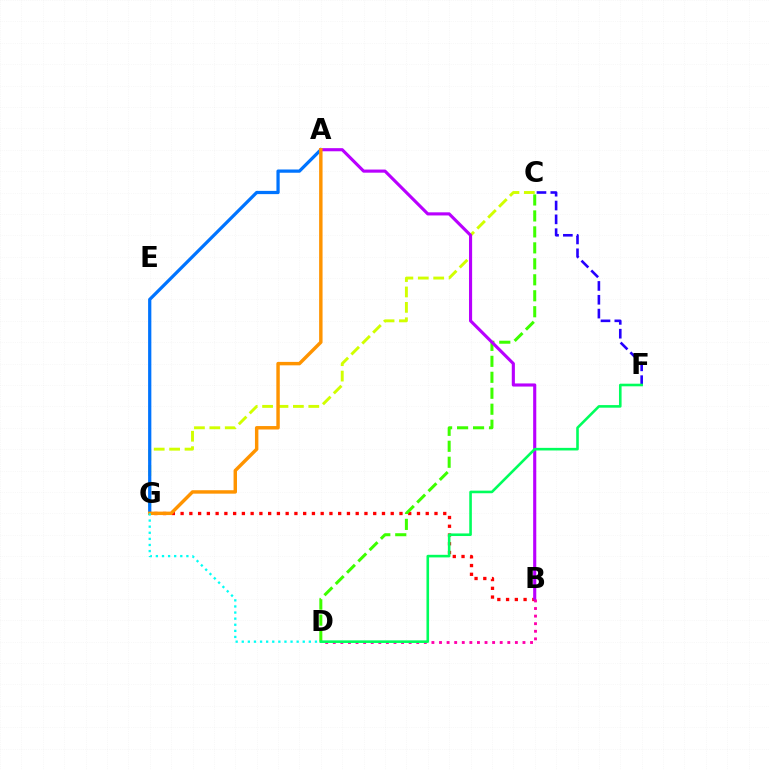{('C', 'G'): [{'color': '#d1ff00', 'line_style': 'dashed', 'thickness': 2.09}], ('B', 'G'): [{'color': '#ff0000', 'line_style': 'dotted', 'thickness': 2.38}], ('A', 'G'): [{'color': '#0074ff', 'line_style': 'solid', 'thickness': 2.34}, {'color': '#ff9400', 'line_style': 'solid', 'thickness': 2.47}], ('C', 'D'): [{'color': '#3dff00', 'line_style': 'dashed', 'thickness': 2.17}], ('C', 'F'): [{'color': '#2500ff', 'line_style': 'dashed', 'thickness': 1.88}], ('A', 'B'): [{'color': '#b900ff', 'line_style': 'solid', 'thickness': 2.25}], ('B', 'D'): [{'color': '#ff00ac', 'line_style': 'dotted', 'thickness': 2.06}], ('D', 'F'): [{'color': '#00ff5c', 'line_style': 'solid', 'thickness': 1.87}], ('D', 'G'): [{'color': '#00fff6', 'line_style': 'dotted', 'thickness': 1.66}]}